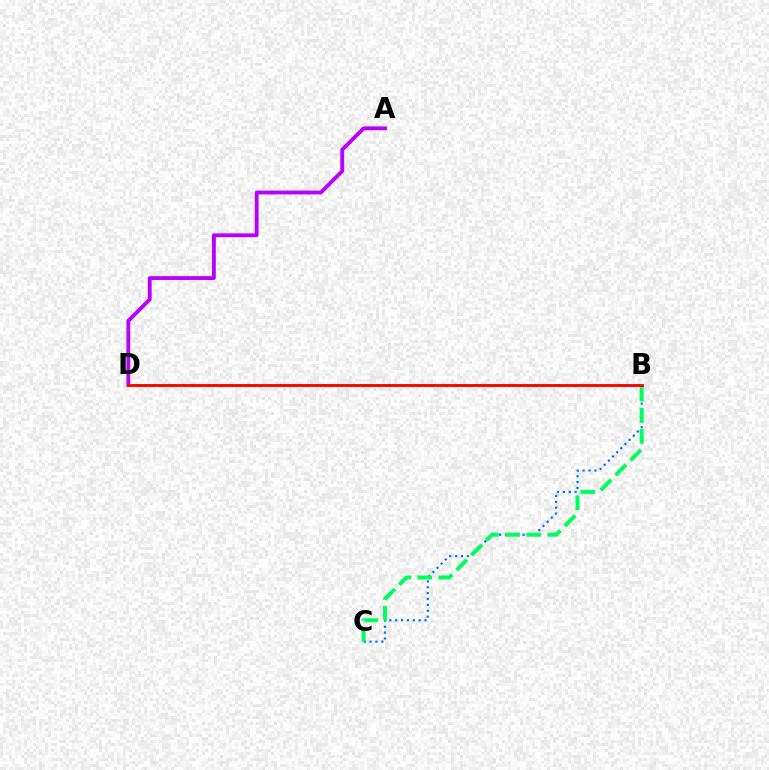{('A', 'D'): [{'color': '#b900ff', 'line_style': 'solid', 'thickness': 2.77}], ('B', 'C'): [{'color': '#0074ff', 'line_style': 'dotted', 'thickness': 1.6}, {'color': '#00ff5c', 'line_style': 'dashed', 'thickness': 2.87}], ('B', 'D'): [{'color': '#d1ff00', 'line_style': 'dotted', 'thickness': 2.11}, {'color': '#ff0000', 'line_style': 'solid', 'thickness': 2.06}]}